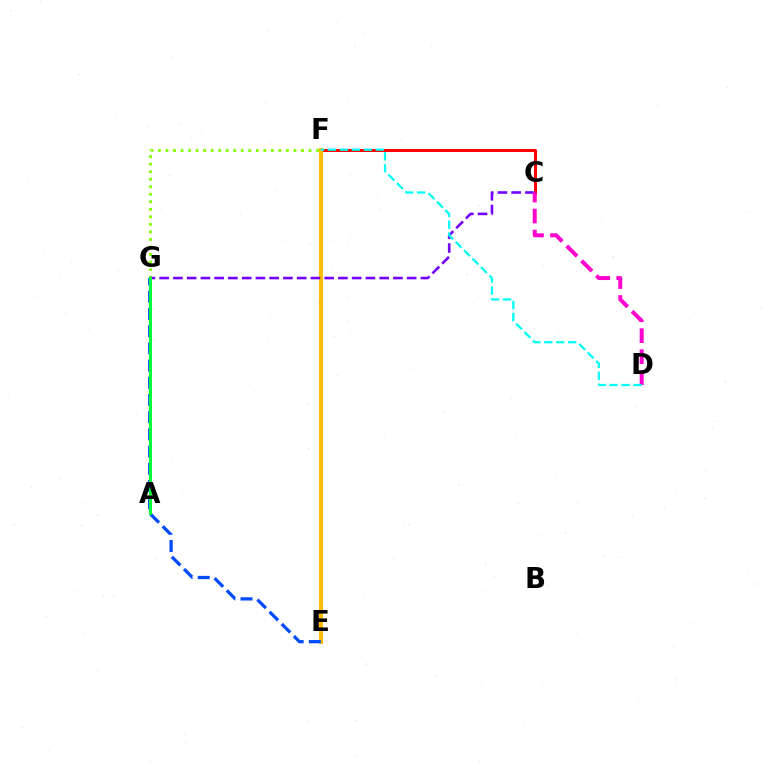{('C', 'F'): [{'color': '#ff0000', 'line_style': 'solid', 'thickness': 2.18}], ('E', 'F'): [{'color': '#ffbd00', 'line_style': 'solid', 'thickness': 2.92}], ('F', 'G'): [{'color': '#84ff00', 'line_style': 'dotted', 'thickness': 2.05}], ('E', 'G'): [{'color': '#004bff', 'line_style': 'dashed', 'thickness': 2.34}], ('C', 'G'): [{'color': '#7200ff', 'line_style': 'dashed', 'thickness': 1.87}], ('A', 'G'): [{'color': '#00ff39', 'line_style': 'solid', 'thickness': 2.14}], ('C', 'D'): [{'color': '#ff00cf', 'line_style': 'dashed', 'thickness': 2.85}], ('D', 'F'): [{'color': '#00fff6', 'line_style': 'dashed', 'thickness': 1.62}]}